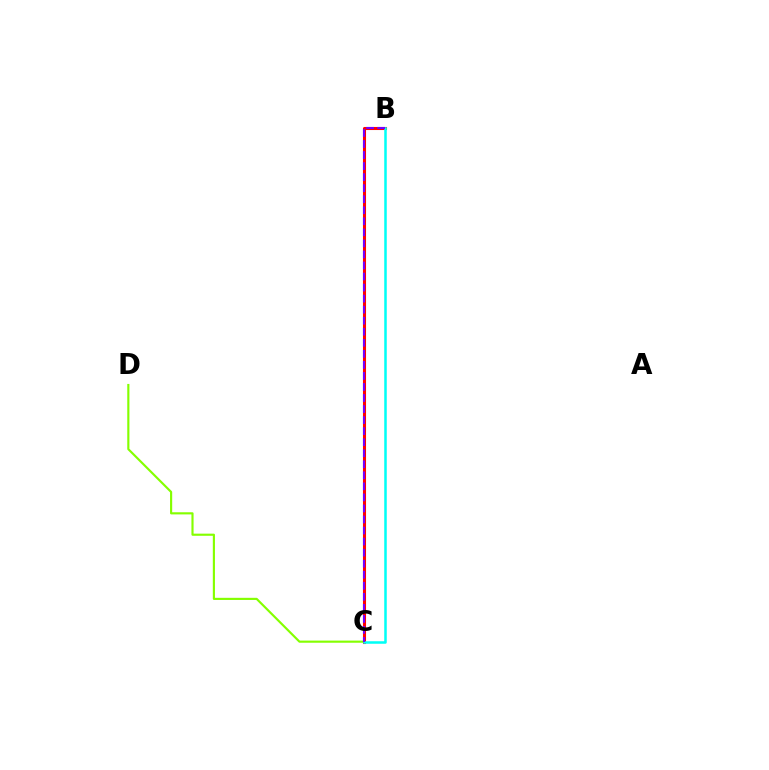{('C', 'D'): [{'color': '#84ff00', 'line_style': 'solid', 'thickness': 1.55}], ('B', 'C'): [{'color': '#ff0000', 'line_style': 'solid', 'thickness': 2.21}, {'color': '#00fff6', 'line_style': 'solid', 'thickness': 1.82}, {'color': '#7200ff', 'line_style': 'dashed', 'thickness': 1.5}]}